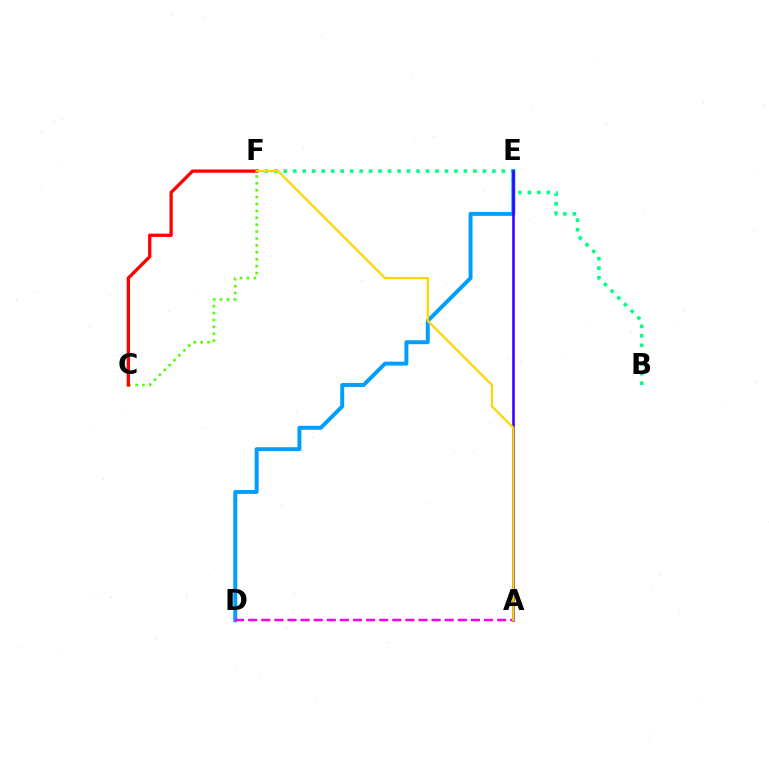{('B', 'F'): [{'color': '#00ff86', 'line_style': 'dotted', 'thickness': 2.58}], ('D', 'E'): [{'color': '#009eff', 'line_style': 'solid', 'thickness': 2.83}], ('A', 'E'): [{'color': '#3700ff', 'line_style': 'solid', 'thickness': 1.86}], ('C', 'F'): [{'color': '#4fff00', 'line_style': 'dotted', 'thickness': 1.88}, {'color': '#ff0000', 'line_style': 'solid', 'thickness': 2.36}], ('A', 'D'): [{'color': '#ff00ed', 'line_style': 'dashed', 'thickness': 1.78}], ('A', 'F'): [{'color': '#ffd500', 'line_style': 'solid', 'thickness': 1.59}]}